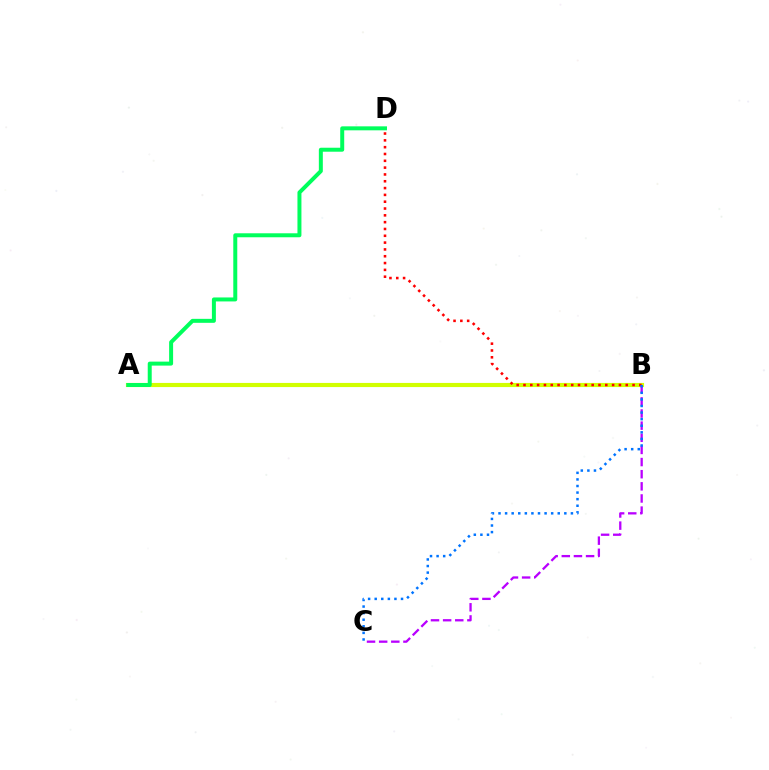{('A', 'B'): [{'color': '#d1ff00', 'line_style': 'solid', 'thickness': 2.98}], ('B', 'D'): [{'color': '#ff0000', 'line_style': 'dotted', 'thickness': 1.85}], ('B', 'C'): [{'color': '#b900ff', 'line_style': 'dashed', 'thickness': 1.65}, {'color': '#0074ff', 'line_style': 'dotted', 'thickness': 1.79}], ('A', 'D'): [{'color': '#00ff5c', 'line_style': 'solid', 'thickness': 2.87}]}